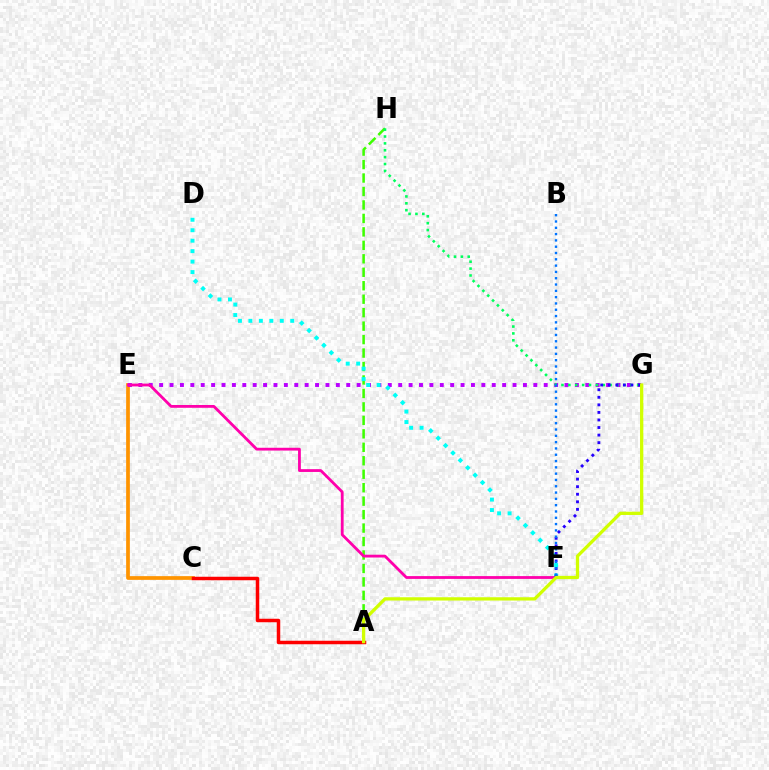{('C', 'E'): [{'color': '#ff9400', 'line_style': 'solid', 'thickness': 2.68}], ('A', 'C'): [{'color': '#ff0000', 'line_style': 'solid', 'thickness': 2.51}], ('E', 'G'): [{'color': '#b900ff', 'line_style': 'dotted', 'thickness': 2.82}], ('A', 'H'): [{'color': '#3dff00', 'line_style': 'dashed', 'thickness': 1.83}], ('G', 'H'): [{'color': '#00ff5c', 'line_style': 'dotted', 'thickness': 1.87}], ('D', 'F'): [{'color': '#00fff6', 'line_style': 'dotted', 'thickness': 2.84}], ('E', 'F'): [{'color': '#ff00ac', 'line_style': 'solid', 'thickness': 2.01}], ('F', 'G'): [{'color': '#2500ff', 'line_style': 'dotted', 'thickness': 2.05}], ('B', 'F'): [{'color': '#0074ff', 'line_style': 'dotted', 'thickness': 1.71}], ('A', 'G'): [{'color': '#d1ff00', 'line_style': 'solid', 'thickness': 2.36}]}